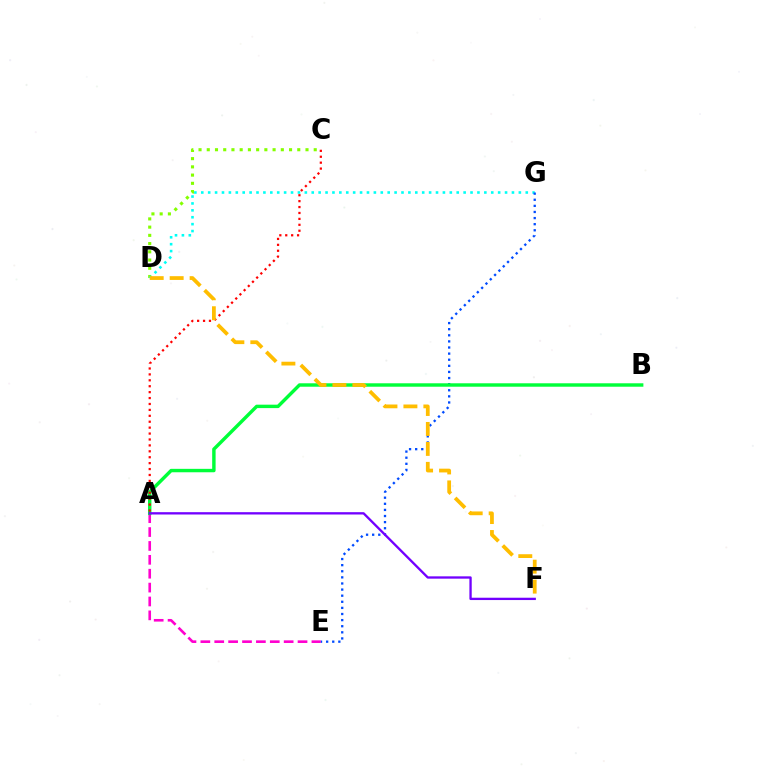{('C', 'D'): [{'color': '#84ff00', 'line_style': 'dotted', 'thickness': 2.24}], ('A', 'E'): [{'color': '#ff00cf', 'line_style': 'dashed', 'thickness': 1.89}], ('D', 'G'): [{'color': '#00fff6', 'line_style': 'dotted', 'thickness': 1.88}], ('E', 'G'): [{'color': '#004bff', 'line_style': 'dotted', 'thickness': 1.66}], ('A', 'B'): [{'color': '#00ff39', 'line_style': 'solid', 'thickness': 2.47}], ('A', 'C'): [{'color': '#ff0000', 'line_style': 'dotted', 'thickness': 1.61}], ('D', 'F'): [{'color': '#ffbd00', 'line_style': 'dashed', 'thickness': 2.71}], ('A', 'F'): [{'color': '#7200ff', 'line_style': 'solid', 'thickness': 1.67}]}